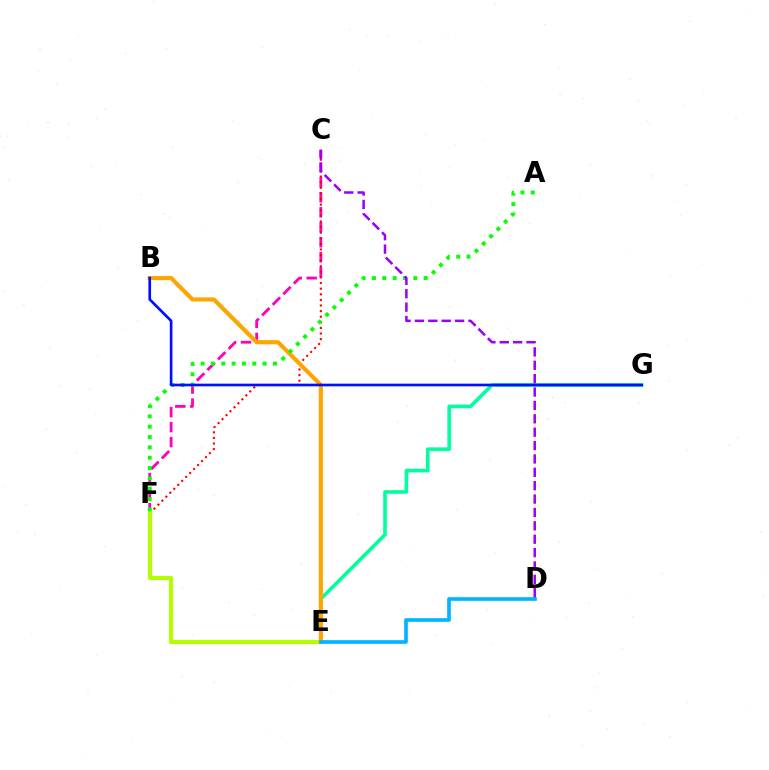{('C', 'F'): [{'color': '#ff00bd', 'line_style': 'dashed', 'thickness': 2.03}, {'color': '#ff0000', 'line_style': 'dotted', 'thickness': 1.52}], ('E', 'F'): [{'color': '#b3ff00', 'line_style': 'solid', 'thickness': 2.99}], ('E', 'G'): [{'color': '#00ff9d', 'line_style': 'solid', 'thickness': 2.6}], ('B', 'E'): [{'color': '#ffa500', 'line_style': 'solid', 'thickness': 2.99}], ('A', 'F'): [{'color': '#08ff00', 'line_style': 'dotted', 'thickness': 2.81}], ('B', 'G'): [{'color': '#0010ff', 'line_style': 'solid', 'thickness': 1.92}], ('D', 'E'): [{'color': '#00b5ff', 'line_style': 'solid', 'thickness': 2.64}], ('C', 'D'): [{'color': '#9b00ff', 'line_style': 'dashed', 'thickness': 1.82}]}